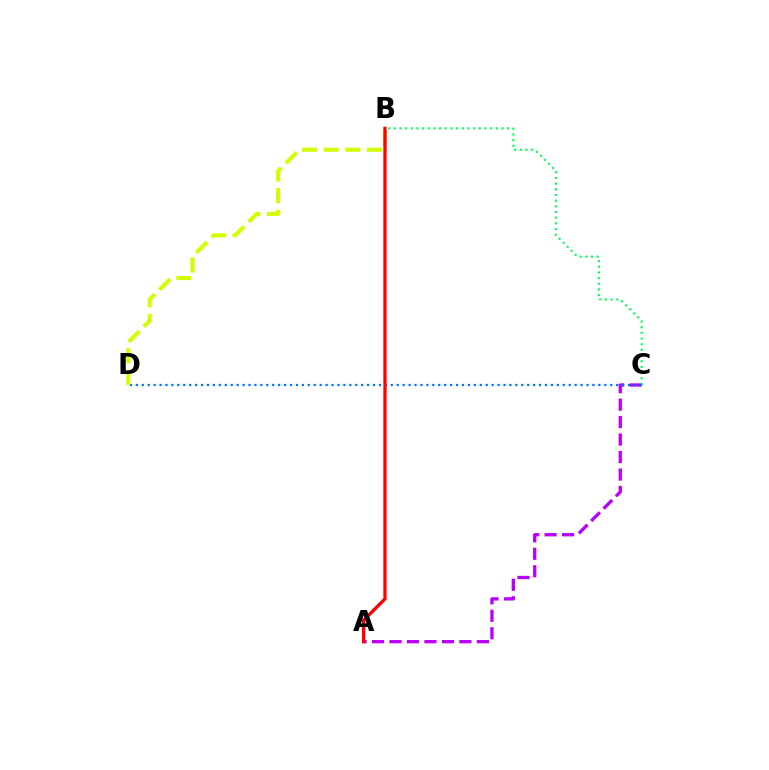{('A', 'C'): [{'color': '#b900ff', 'line_style': 'dashed', 'thickness': 2.37}], ('B', 'C'): [{'color': '#00ff5c', 'line_style': 'dotted', 'thickness': 1.54}], ('C', 'D'): [{'color': '#0074ff', 'line_style': 'dotted', 'thickness': 1.61}], ('B', 'D'): [{'color': '#d1ff00', 'line_style': 'dashed', 'thickness': 2.94}], ('A', 'B'): [{'color': '#ff0000', 'line_style': 'solid', 'thickness': 2.36}]}